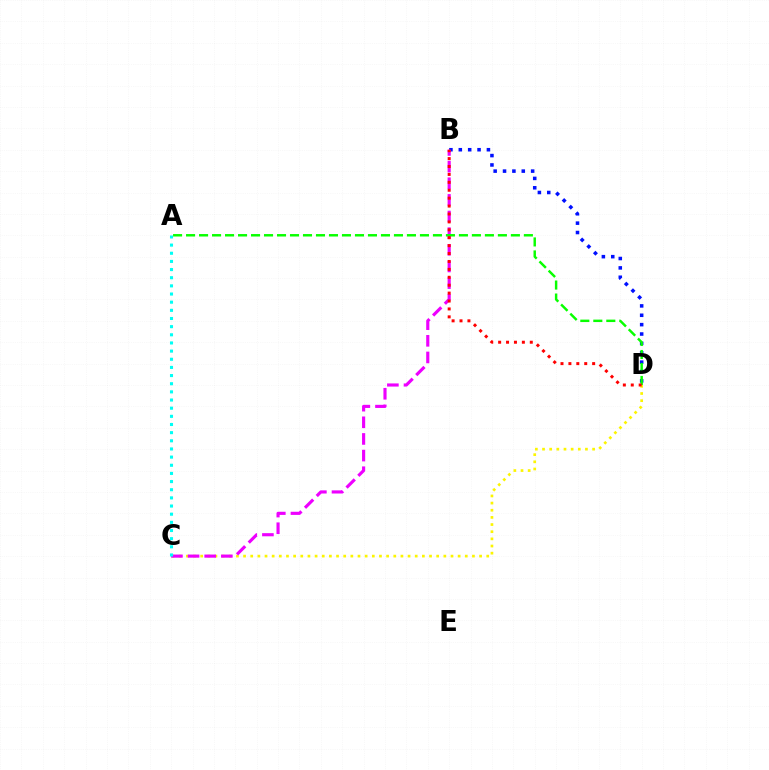{('C', 'D'): [{'color': '#fcf500', 'line_style': 'dotted', 'thickness': 1.94}], ('B', 'D'): [{'color': '#0010ff', 'line_style': 'dotted', 'thickness': 2.55}, {'color': '#ff0000', 'line_style': 'dotted', 'thickness': 2.15}], ('B', 'C'): [{'color': '#ee00ff', 'line_style': 'dashed', 'thickness': 2.26}], ('A', 'D'): [{'color': '#08ff00', 'line_style': 'dashed', 'thickness': 1.77}], ('A', 'C'): [{'color': '#00fff6', 'line_style': 'dotted', 'thickness': 2.22}]}